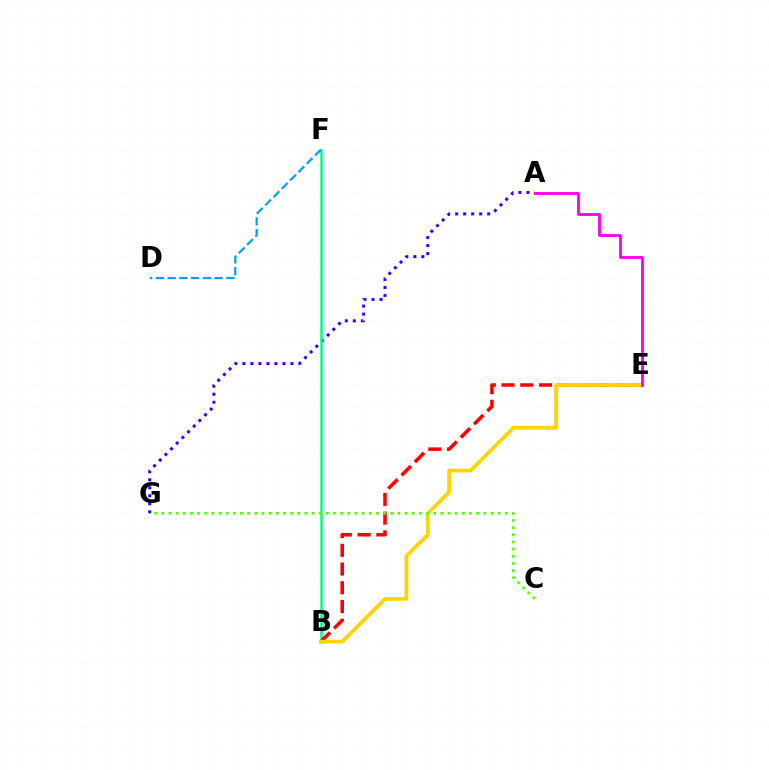{('A', 'G'): [{'color': '#3700ff', 'line_style': 'dotted', 'thickness': 2.18}], ('B', 'F'): [{'color': '#00ff86', 'line_style': 'solid', 'thickness': 1.81}], ('B', 'E'): [{'color': '#ff0000', 'line_style': 'dashed', 'thickness': 2.55}, {'color': '#ffd500', 'line_style': 'solid', 'thickness': 2.71}], ('D', 'F'): [{'color': '#009eff', 'line_style': 'dashed', 'thickness': 1.6}], ('C', 'G'): [{'color': '#4fff00', 'line_style': 'dotted', 'thickness': 1.94}], ('A', 'E'): [{'color': '#ff00ed', 'line_style': 'solid', 'thickness': 2.04}]}